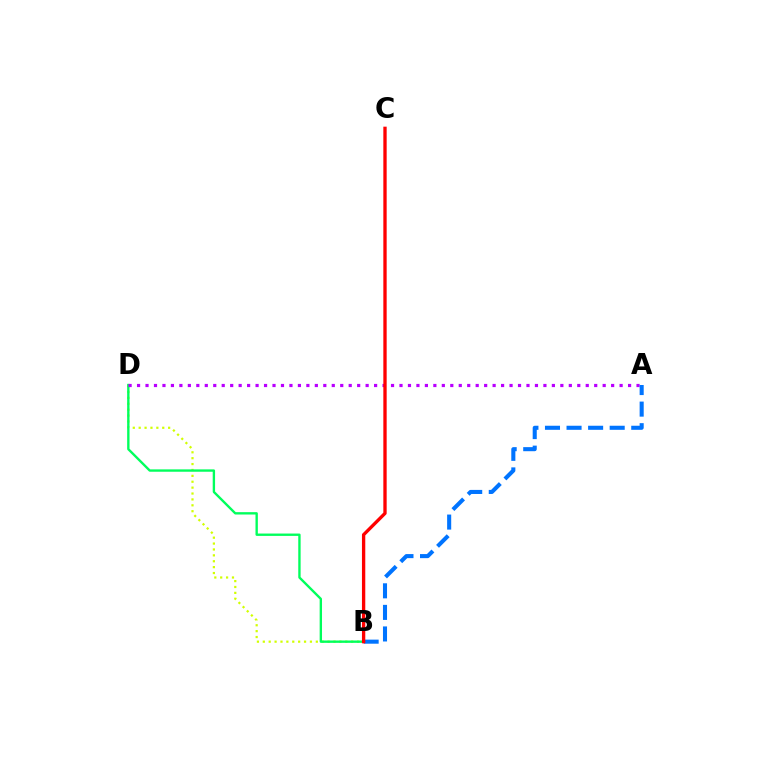{('B', 'D'): [{'color': '#d1ff00', 'line_style': 'dotted', 'thickness': 1.6}, {'color': '#00ff5c', 'line_style': 'solid', 'thickness': 1.7}], ('A', 'D'): [{'color': '#b900ff', 'line_style': 'dotted', 'thickness': 2.3}], ('A', 'B'): [{'color': '#0074ff', 'line_style': 'dashed', 'thickness': 2.93}], ('B', 'C'): [{'color': '#ff0000', 'line_style': 'solid', 'thickness': 2.39}]}